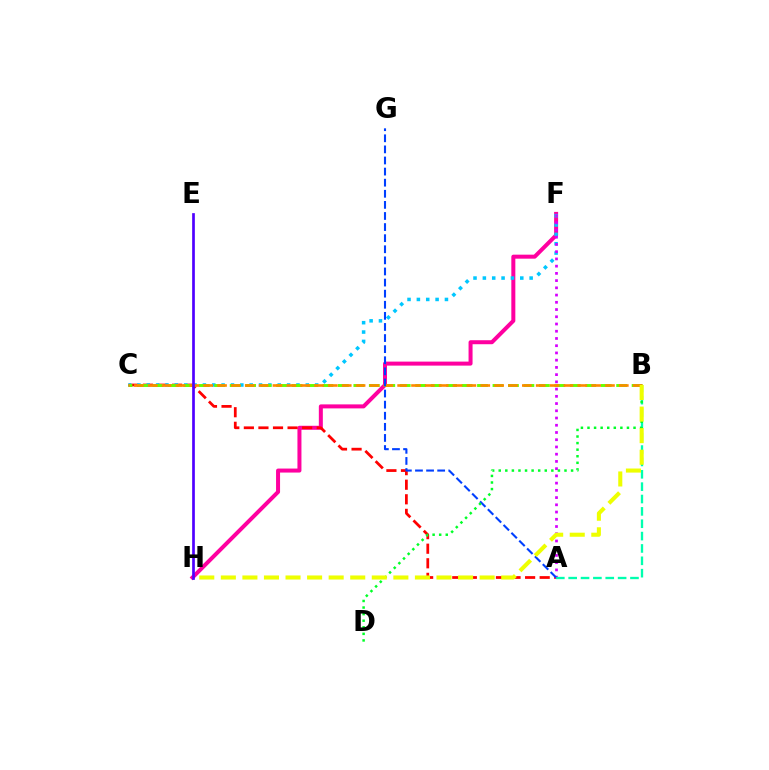{('F', 'H'): [{'color': '#ff00a0', 'line_style': 'solid', 'thickness': 2.88}], ('A', 'C'): [{'color': '#ff0000', 'line_style': 'dashed', 'thickness': 1.98}], ('C', 'F'): [{'color': '#00c7ff', 'line_style': 'dotted', 'thickness': 2.54}], ('A', 'F'): [{'color': '#d600ff', 'line_style': 'dotted', 'thickness': 1.97}], ('A', 'B'): [{'color': '#00ffaf', 'line_style': 'dashed', 'thickness': 1.68}], ('B', 'C'): [{'color': '#66ff00', 'line_style': 'dashed', 'thickness': 2.1}, {'color': '#ff8800', 'line_style': 'dashed', 'thickness': 1.88}], ('A', 'G'): [{'color': '#003fff', 'line_style': 'dashed', 'thickness': 1.51}], ('B', 'D'): [{'color': '#00ff27', 'line_style': 'dotted', 'thickness': 1.79}], ('B', 'H'): [{'color': '#eeff00', 'line_style': 'dashed', 'thickness': 2.93}], ('E', 'H'): [{'color': '#4f00ff', 'line_style': 'solid', 'thickness': 1.94}]}